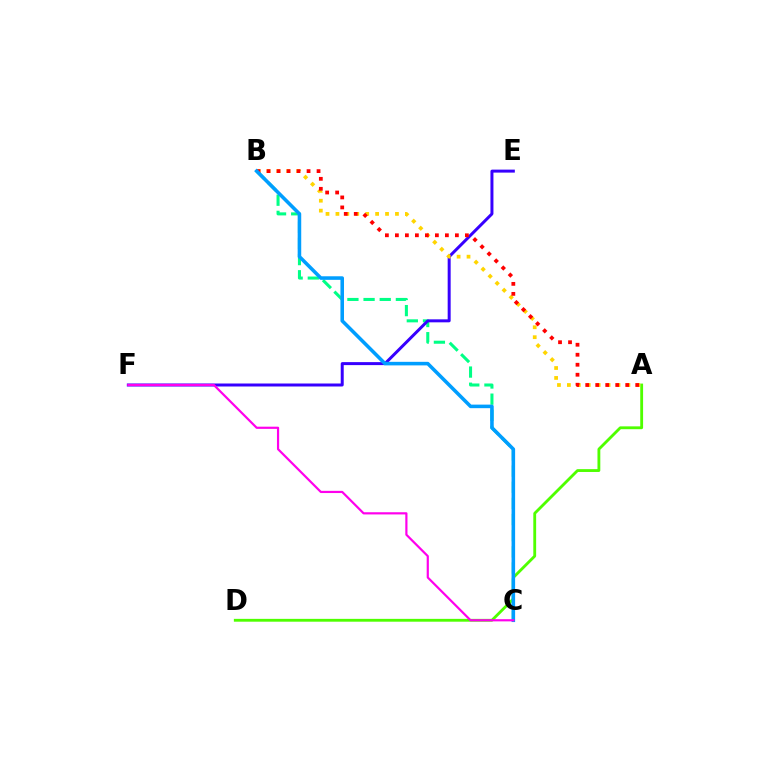{('B', 'C'): [{'color': '#00ff86', 'line_style': 'dashed', 'thickness': 2.19}, {'color': '#009eff', 'line_style': 'solid', 'thickness': 2.56}], ('A', 'D'): [{'color': '#4fff00', 'line_style': 'solid', 'thickness': 2.04}], ('E', 'F'): [{'color': '#3700ff', 'line_style': 'solid', 'thickness': 2.15}], ('A', 'B'): [{'color': '#ffd500', 'line_style': 'dotted', 'thickness': 2.7}, {'color': '#ff0000', 'line_style': 'dotted', 'thickness': 2.72}], ('C', 'F'): [{'color': '#ff00ed', 'line_style': 'solid', 'thickness': 1.58}]}